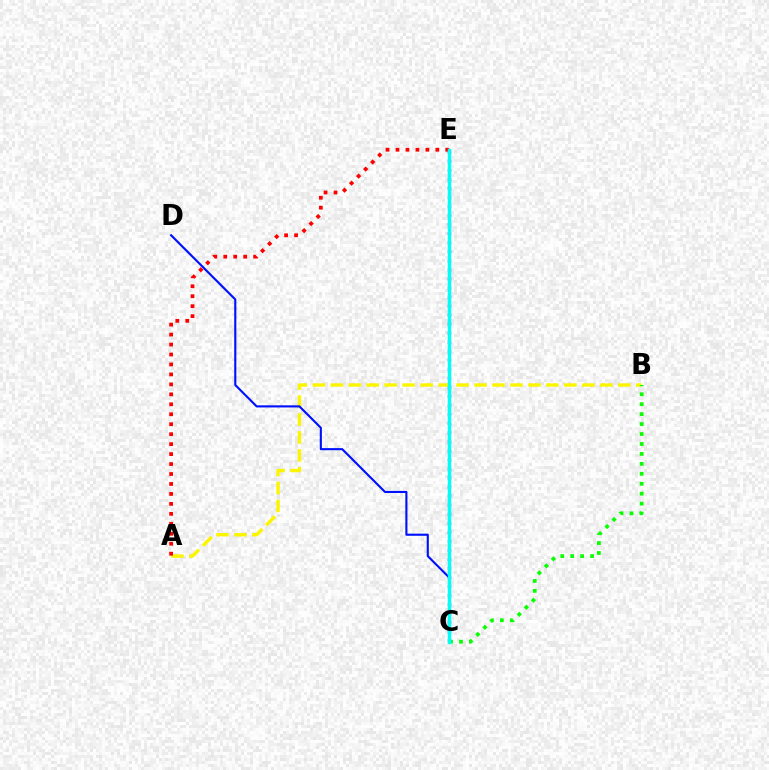{('C', 'E'): [{'color': '#ee00ff', 'line_style': 'dotted', 'thickness': 2.46}, {'color': '#00fff6', 'line_style': 'solid', 'thickness': 2.49}], ('A', 'B'): [{'color': '#fcf500', 'line_style': 'dashed', 'thickness': 2.44}], ('B', 'C'): [{'color': '#08ff00', 'line_style': 'dotted', 'thickness': 2.7}], ('C', 'D'): [{'color': '#0010ff', 'line_style': 'solid', 'thickness': 1.53}], ('A', 'E'): [{'color': '#ff0000', 'line_style': 'dotted', 'thickness': 2.71}]}